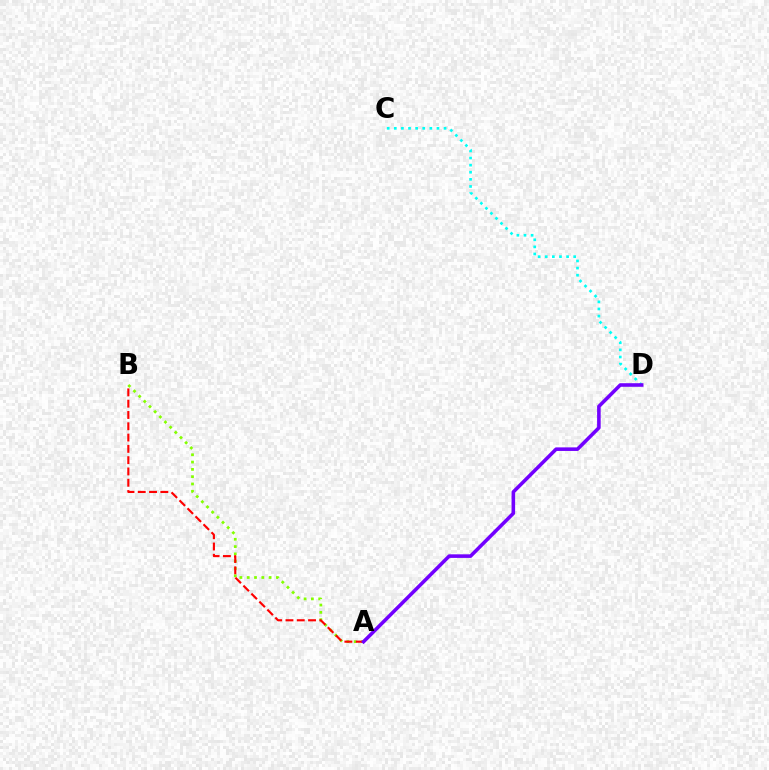{('A', 'B'): [{'color': '#84ff00', 'line_style': 'dotted', 'thickness': 1.98}, {'color': '#ff0000', 'line_style': 'dashed', 'thickness': 1.53}], ('C', 'D'): [{'color': '#00fff6', 'line_style': 'dotted', 'thickness': 1.93}], ('A', 'D'): [{'color': '#7200ff', 'line_style': 'solid', 'thickness': 2.57}]}